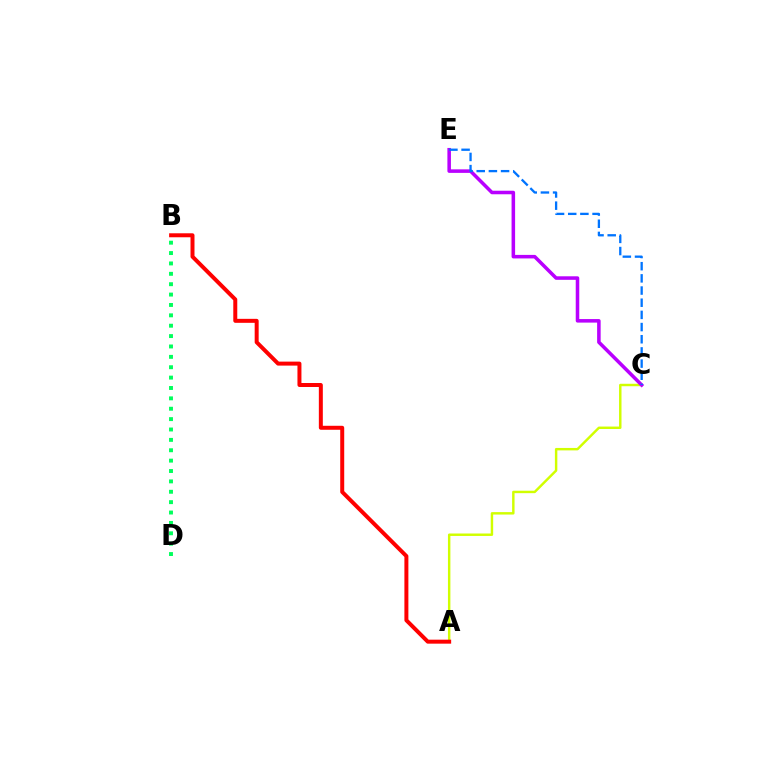{('A', 'C'): [{'color': '#d1ff00', 'line_style': 'solid', 'thickness': 1.76}], ('C', 'E'): [{'color': '#b900ff', 'line_style': 'solid', 'thickness': 2.55}, {'color': '#0074ff', 'line_style': 'dashed', 'thickness': 1.65}], ('B', 'D'): [{'color': '#00ff5c', 'line_style': 'dotted', 'thickness': 2.82}], ('A', 'B'): [{'color': '#ff0000', 'line_style': 'solid', 'thickness': 2.87}]}